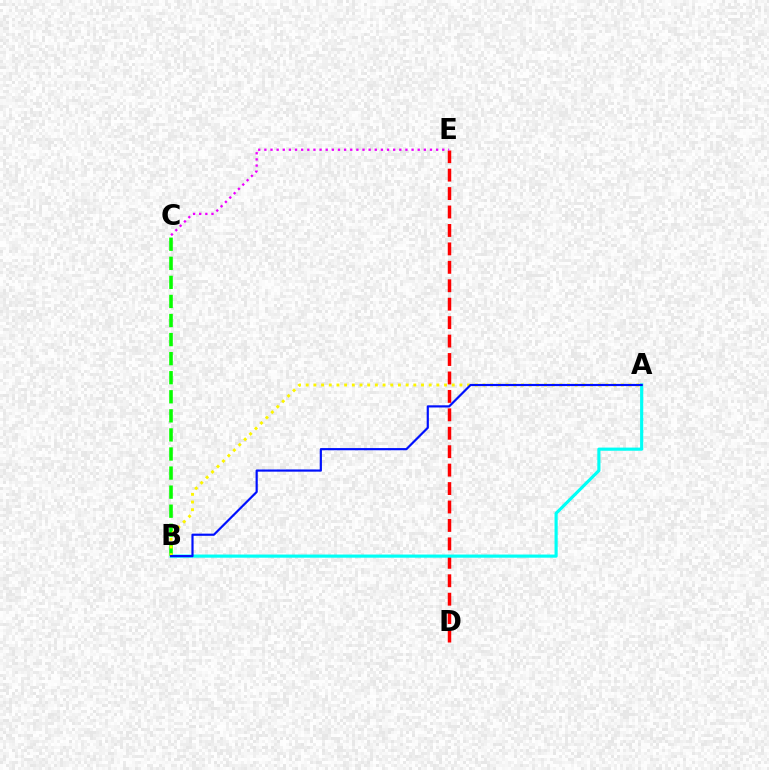{('D', 'E'): [{'color': '#ff0000', 'line_style': 'dashed', 'thickness': 2.5}], ('B', 'C'): [{'color': '#08ff00', 'line_style': 'dashed', 'thickness': 2.59}], ('C', 'E'): [{'color': '#ee00ff', 'line_style': 'dotted', 'thickness': 1.67}], ('A', 'B'): [{'color': '#00fff6', 'line_style': 'solid', 'thickness': 2.27}, {'color': '#fcf500', 'line_style': 'dotted', 'thickness': 2.09}, {'color': '#0010ff', 'line_style': 'solid', 'thickness': 1.57}]}